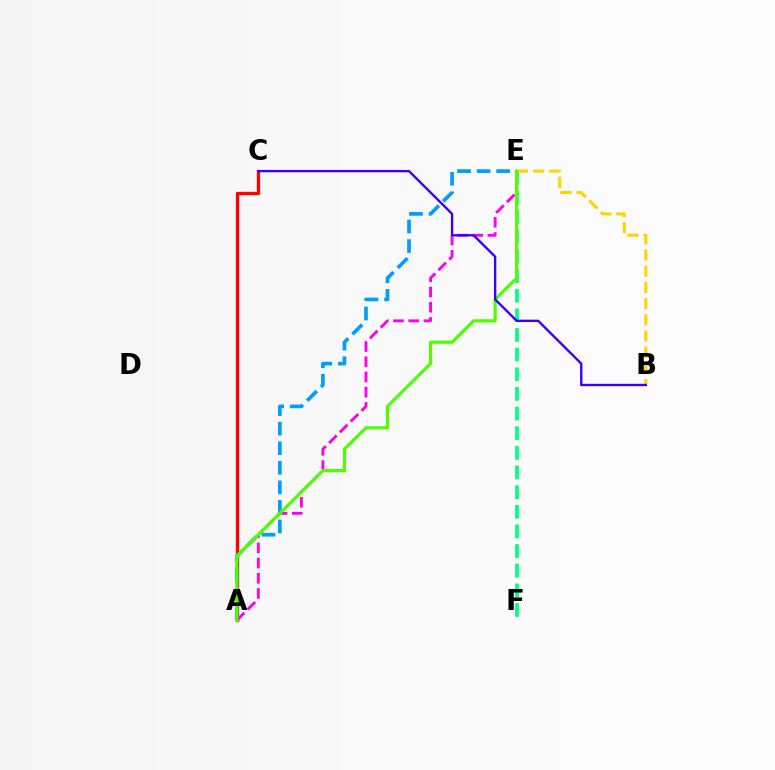{('A', 'C'): [{'color': '#ff0000', 'line_style': 'solid', 'thickness': 2.4}], ('A', 'E'): [{'color': '#009eff', 'line_style': 'dashed', 'thickness': 2.66}, {'color': '#ff00ed', 'line_style': 'dashed', 'thickness': 2.07}, {'color': '#4fff00', 'line_style': 'solid', 'thickness': 2.28}], ('E', 'F'): [{'color': '#00ff86', 'line_style': 'dashed', 'thickness': 2.67}], ('B', 'E'): [{'color': '#ffd500', 'line_style': 'dashed', 'thickness': 2.2}], ('B', 'C'): [{'color': '#3700ff', 'line_style': 'solid', 'thickness': 1.69}]}